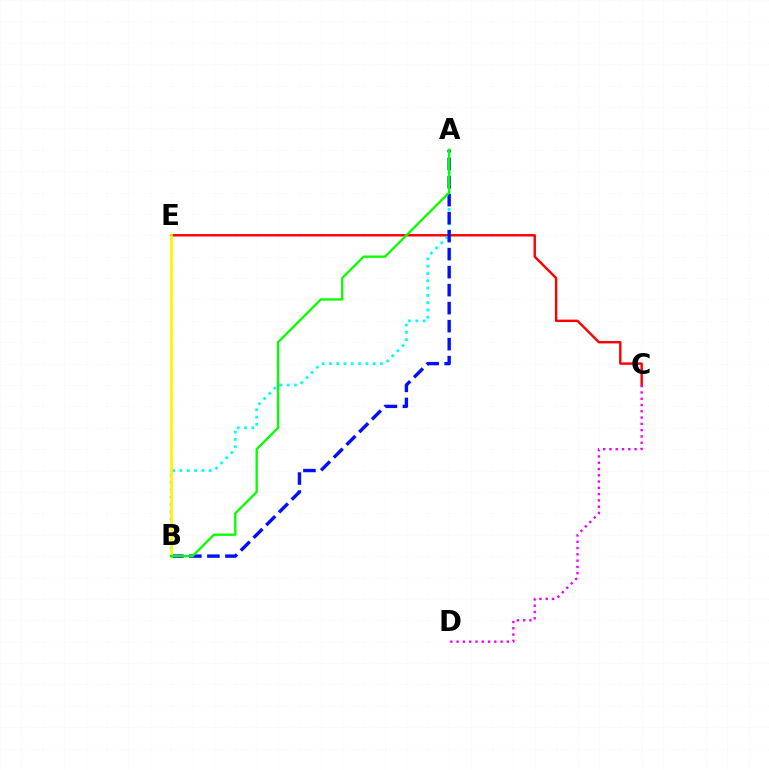{('C', 'E'): [{'color': '#ff0000', 'line_style': 'solid', 'thickness': 1.75}], ('A', 'B'): [{'color': '#00fff6', 'line_style': 'dotted', 'thickness': 1.98}, {'color': '#0010ff', 'line_style': 'dashed', 'thickness': 2.45}, {'color': '#08ff00', 'line_style': 'solid', 'thickness': 1.68}], ('B', 'E'): [{'color': '#fcf500', 'line_style': 'solid', 'thickness': 1.94}], ('C', 'D'): [{'color': '#ee00ff', 'line_style': 'dotted', 'thickness': 1.71}]}